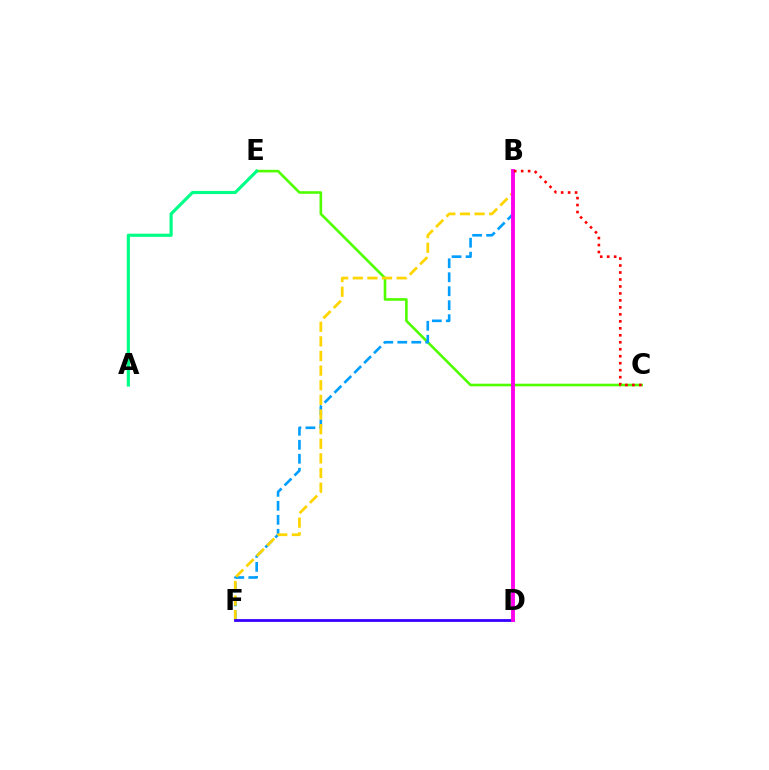{('C', 'E'): [{'color': '#4fff00', 'line_style': 'solid', 'thickness': 1.88}], ('B', 'F'): [{'color': '#009eff', 'line_style': 'dashed', 'thickness': 1.9}, {'color': '#ffd500', 'line_style': 'dashed', 'thickness': 1.99}], ('A', 'E'): [{'color': '#00ff86', 'line_style': 'solid', 'thickness': 2.27}], ('D', 'F'): [{'color': '#3700ff', 'line_style': 'solid', 'thickness': 2.01}], ('B', 'D'): [{'color': '#ff00ed', 'line_style': 'solid', 'thickness': 2.78}], ('B', 'C'): [{'color': '#ff0000', 'line_style': 'dotted', 'thickness': 1.9}]}